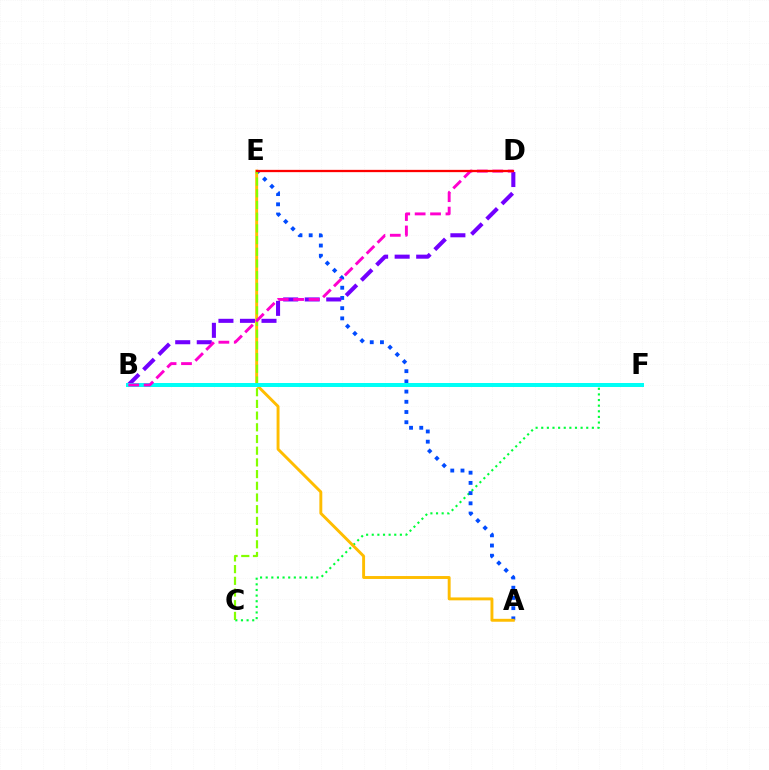{('C', 'F'): [{'color': '#00ff39', 'line_style': 'dotted', 'thickness': 1.53}], ('A', 'E'): [{'color': '#004bff', 'line_style': 'dotted', 'thickness': 2.77}, {'color': '#ffbd00', 'line_style': 'solid', 'thickness': 2.1}], ('C', 'E'): [{'color': '#84ff00', 'line_style': 'dashed', 'thickness': 1.59}], ('B', 'D'): [{'color': '#7200ff', 'line_style': 'dashed', 'thickness': 2.93}, {'color': '#ff00cf', 'line_style': 'dashed', 'thickness': 2.09}], ('B', 'F'): [{'color': '#00fff6', 'line_style': 'solid', 'thickness': 2.87}], ('D', 'E'): [{'color': '#ff0000', 'line_style': 'solid', 'thickness': 1.65}]}